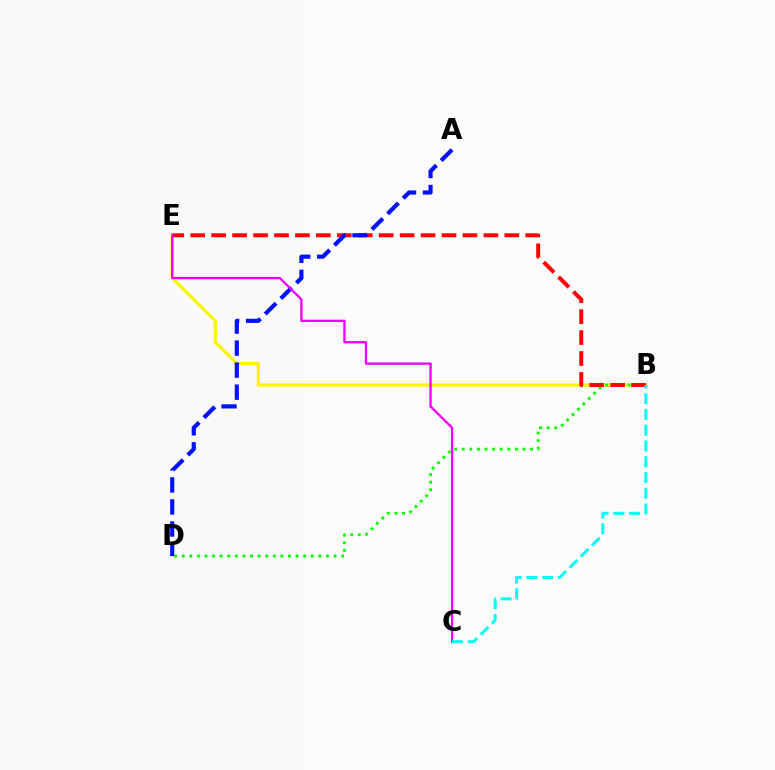{('B', 'E'): [{'color': '#fcf500', 'line_style': 'solid', 'thickness': 2.32}, {'color': '#ff0000', 'line_style': 'dashed', 'thickness': 2.84}], ('B', 'D'): [{'color': '#08ff00', 'line_style': 'dotted', 'thickness': 2.06}], ('A', 'D'): [{'color': '#0010ff', 'line_style': 'dashed', 'thickness': 2.99}], ('C', 'E'): [{'color': '#ee00ff', 'line_style': 'solid', 'thickness': 1.66}], ('B', 'C'): [{'color': '#00fff6', 'line_style': 'dashed', 'thickness': 2.14}]}